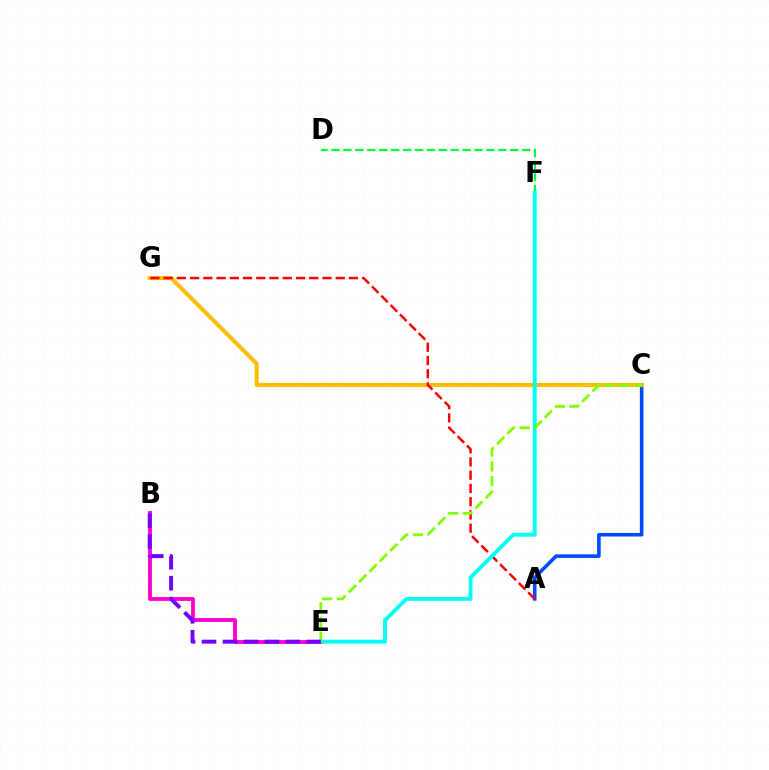{('A', 'C'): [{'color': '#004bff', 'line_style': 'solid', 'thickness': 2.59}], ('C', 'G'): [{'color': '#ffbd00', 'line_style': 'solid', 'thickness': 2.95}], ('D', 'F'): [{'color': '#00ff39', 'line_style': 'dashed', 'thickness': 1.62}], ('B', 'E'): [{'color': '#ff00cf', 'line_style': 'solid', 'thickness': 2.77}, {'color': '#7200ff', 'line_style': 'dashed', 'thickness': 2.85}], ('A', 'G'): [{'color': '#ff0000', 'line_style': 'dashed', 'thickness': 1.8}], ('E', 'F'): [{'color': '#00fff6', 'line_style': 'solid', 'thickness': 2.79}], ('C', 'E'): [{'color': '#84ff00', 'line_style': 'dashed', 'thickness': 1.99}]}